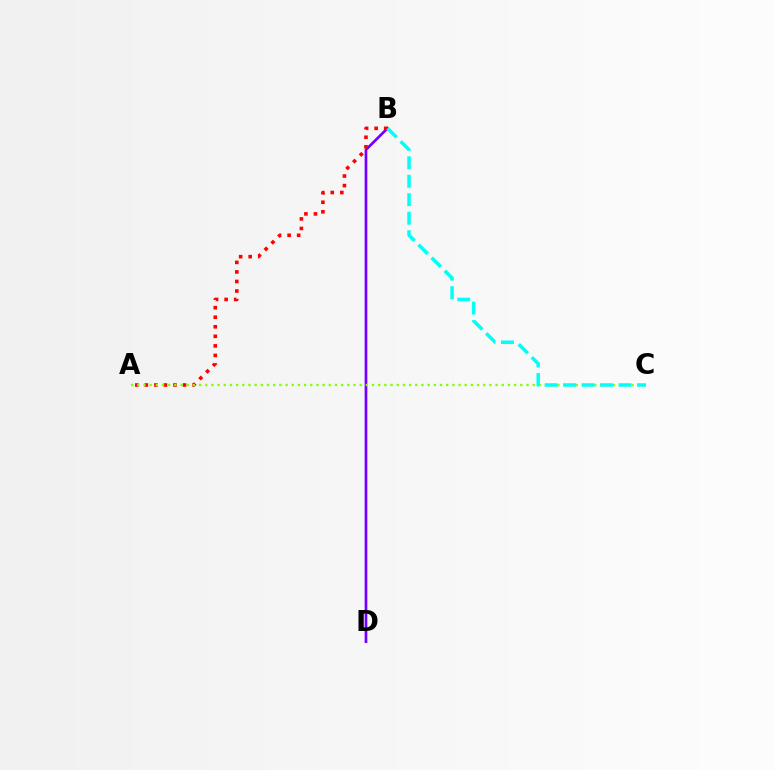{('B', 'D'): [{'color': '#7200ff', 'line_style': 'solid', 'thickness': 1.94}], ('A', 'B'): [{'color': '#ff0000', 'line_style': 'dotted', 'thickness': 2.59}], ('A', 'C'): [{'color': '#84ff00', 'line_style': 'dotted', 'thickness': 1.68}], ('B', 'C'): [{'color': '#00fff6', 'line_style': 'dashed', 'thickness': 2.51}]}